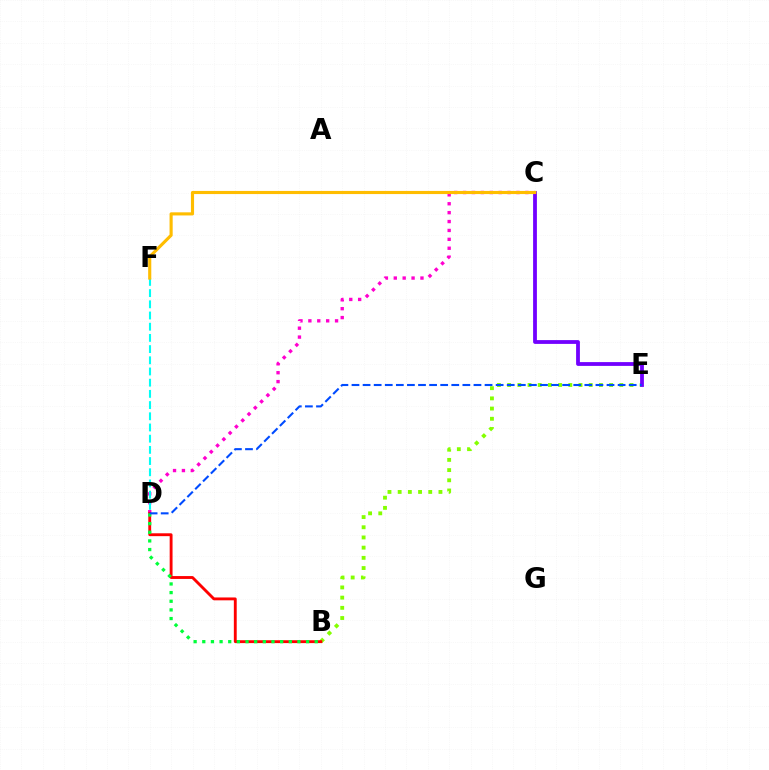{('C', 'D'): [{'color': '#ff00cf', 'line_style': 'dotted', 'thickness': 2.42}], ('B', 'E'): [{'color': '#84ff00', 'line_style': 'dotted', 'thickness': 2.77}], ('B', 'D'): [{'color': '#ff0000', 'line_style': 'solid', 'thickness': 2.06}, {'color': '#00ff39', 'line_style': 'dotted', 'thickness': 2.35}], ('C', 'E'): [{'color': '#7200ff', 'line_style': 'solid', 'thickness': 2.73}], ('D', 'F'): [{'color': '#00fff6', 'line_style': 'dashed', 'thickness': 1.52}], ('C', 'F'): [{'color': '#ffbd00', 'line_style': 'solid', 'thickness': 2.25}], ('D', 'E'): [{'color': '#004bff', 'line_style': 'dashed', 'thickness': 1.51}]}